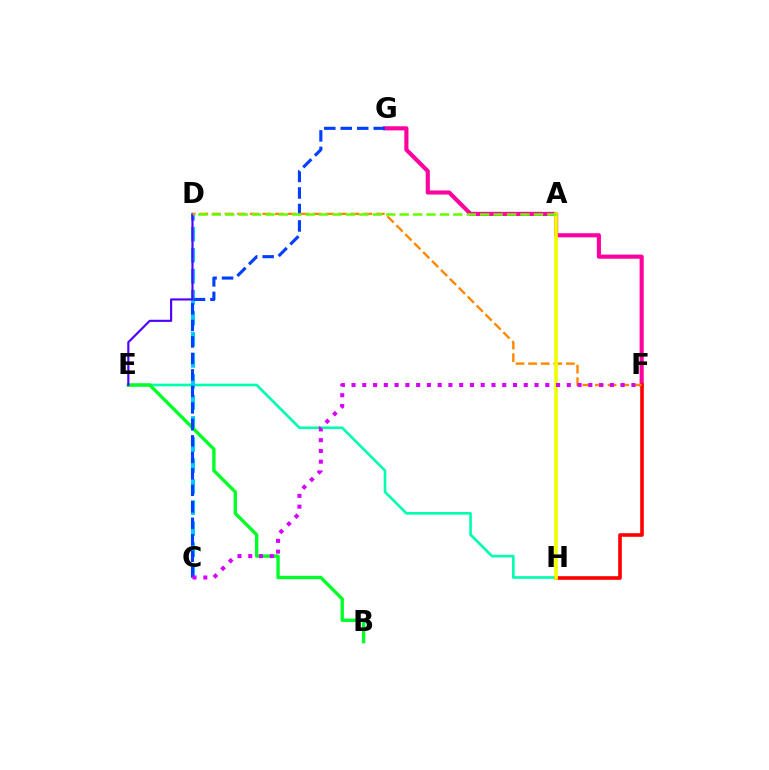{('E', 'H'): [{'color': '#00ffaf', 'line_style': 'solid', 'thickness': 1.9}], ('F', 'G'): [{'color': '#ff00a0', 'line_style': 'solid', 'thickness': 2.96}], ('C', 'D'): [{'color': '#00c7ff', 'line_style': 'dashed', 'thickness': 2.86}], ('B', 'E'): [{'color': '#00ff27', 'line_style': 'solid', 'thickness': 2.42}], ('F', 'H'): [{'color': '#ff0000', 'line_style': 'solid', 'thickness': 2.6}], ('D', 'E'): [{'color': '#4f00ff', 'line_style': 'solid', 'thickness': 1.55}], ('C', 'G'): [{'color': '#003fff', 'line_style': 'dashed', 'thickness': 2.24}], ('D', 'F'): [{'color': '#ff8800', 'line_style': 'dashed', 'thickness': 1.71}], ('A', 'H'): [{'color': '#eeff00', 'line_style': 'solid', 'thickness': 2.61}], ('A', 'D'): [{'color': '#66ff00', 'line_style': 'dashed', 'thickness': 1.82}], ('C', 'F'): [{'color': '#d600ff', 'line_style': 'dotted', 'thickness': 2.92}]}